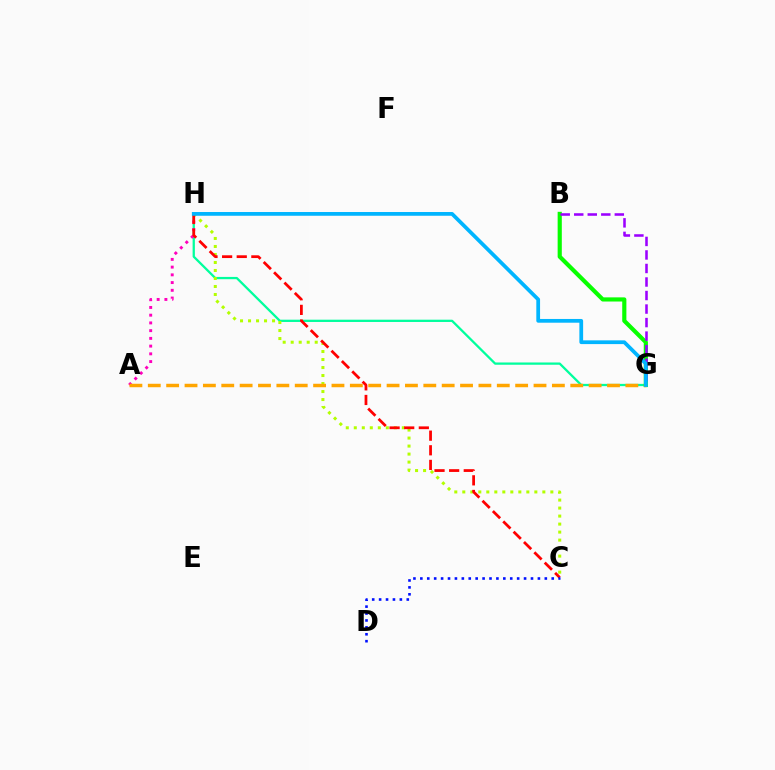{('G', 'H'): [{'color': '#00ff9d', 'line_style': 'solid', 'thickness': 1.64}, {'color': '#00b5ff', 'line_style': 'solid', 'thickness': 2.7}], ('A', 'H'): [{'color': '#ff00bd', 'line_style': 'dotted', 'thickness': 2.1}], ('C', 'H'): [{'color': '#b3ff00', 'line_style': 'dotted', 'thickness': 2.17}, {'color': '#ff0000', 'line_style': 'dashed', 'thickness': 1.99}], ('B', 'G'): [{'color': '#08ff00', 'line_style': 'solid', 'thickness': 2.99}, {'color': '#9b00ff', 'line_style': 'dashed', 'thickness': 1.84}], ('A', 'G'): [{'color': '#ffa500', 'line_style': 'dashed', 'thickness': 2.5}], ('C', 'D'): [{'color': '#0010ff', 'line_style': 'dotted', 'thickness': 1.88}]}